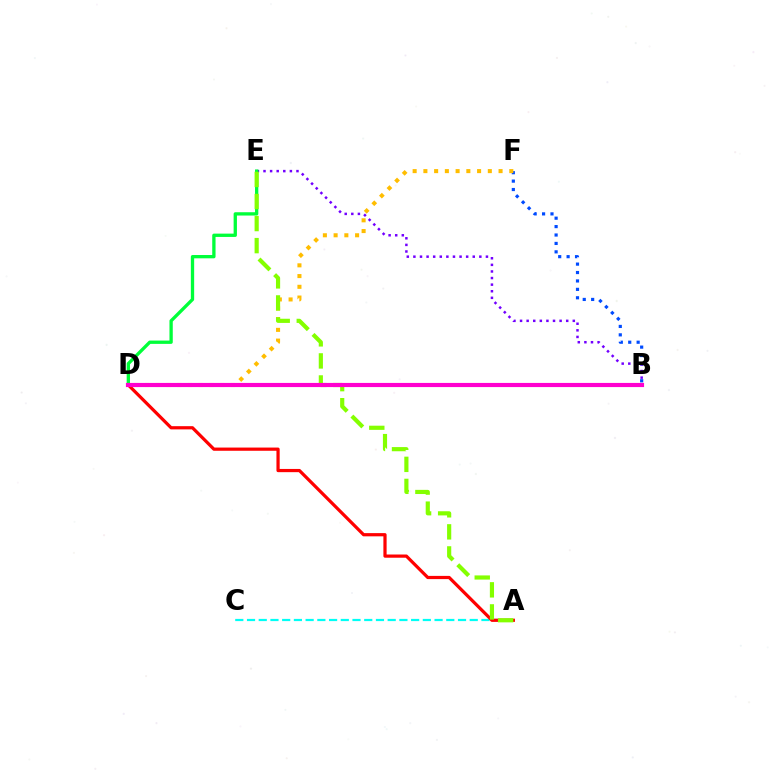{('B', 'F'): [{'color': '#004bff', 'line_style': 'dotted', 'thickness': 2.29}], ('A', 'C'): [{'color': '#00fff6', 'line_style': 'dashed', 'thickness': 1.59}], ('A', 'D'): [{'color': '#ff0000', 'line_style': 'solid', 'thickness': 2.32}], ('B', 'E'): [{'color': '#7200ff', 'line_style': 'dotted', 'thickness': 1.79}], ('D', 'F'): [{'color': '#ffbd00', 'line_style': 'dotted', 'thickness': 2.92}], ('D', 'E'): [{'color': '#00ff39', 'line_style': 'solid', 'thickness': 2.38}], ('A', 'E'): [{'color': '#84ff00', 'line_style': 'dashed', 'thickness': 3.0}], ('B', 'D'): [{'color': '#ff00cf', 'line_style': 'solid', 'thickness': 2.99}]}